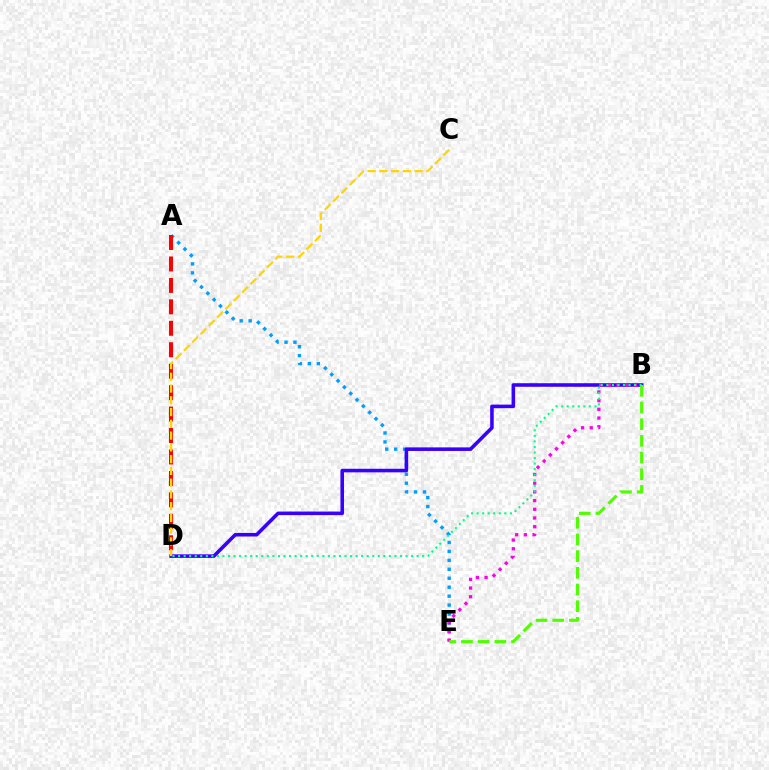{('A', 'E'): [{'color': '#009eff', 'line_style': 'dotted', 'thickness': 2.43}], ('A', 'D'): [{'color': '#ff0000', 'line_style': 'dashed', 'thickness': 2.91}], ('B', 'D'): [{'color': '#3700ff', 'line_style': 'solid', 'thickness': 2.57}, {'color': '#00ff86', 'line_style': 'dotted', 'thickness': 1.51}], ('B', 'E'): [{'color': '#ff00ed', 'line_style': 'dotted', 'thickness': 2.36}, {'color': '#4fff00', 'line_style': 'dashed', 'thickness': 2.27}], ('C', 'D'): [{'color': '#ffd500', 'line_style': 'dashed', 'thickness': 1.6}]}